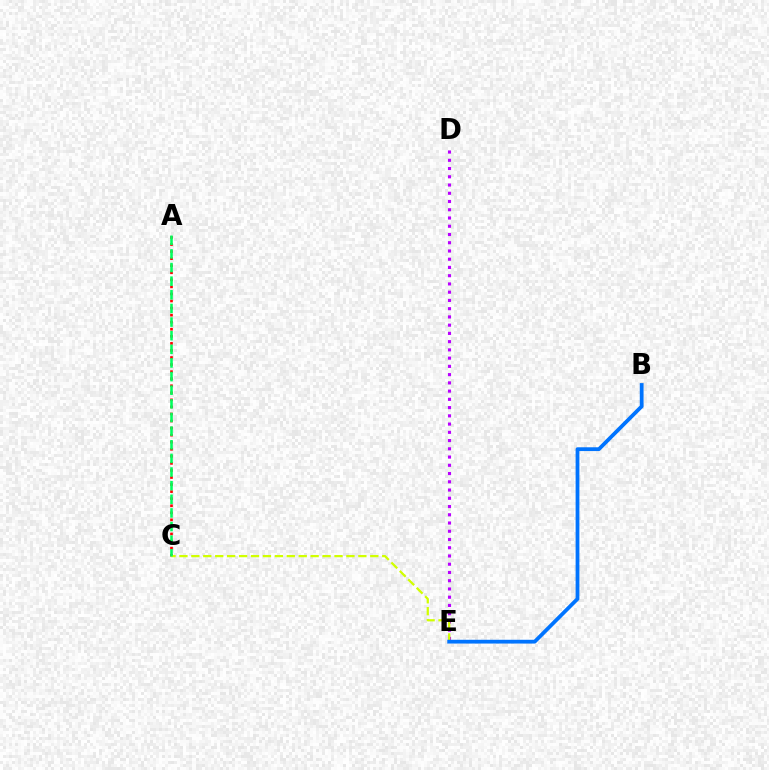{('A', 'C'): [{'color': '#ff0000', 'line_style': 'dotted', 'thickness': 1.92}, {'color': '#00ff5c', 'line_style': 'dashed', 'thickness': 1.85}], ('D', 'E'): [{'color': '#b900ff', 'line_style': 'dotted', 'thickness': 2.24}], ('C', 'E'): [{'color': '#d1ff00', 'line_style': 'dashed', 'thickness': 1.62}], ('B', 'E'): [{'color': '#0074ff', 'line_style': 'solid', 'thickness': 2.72}]}